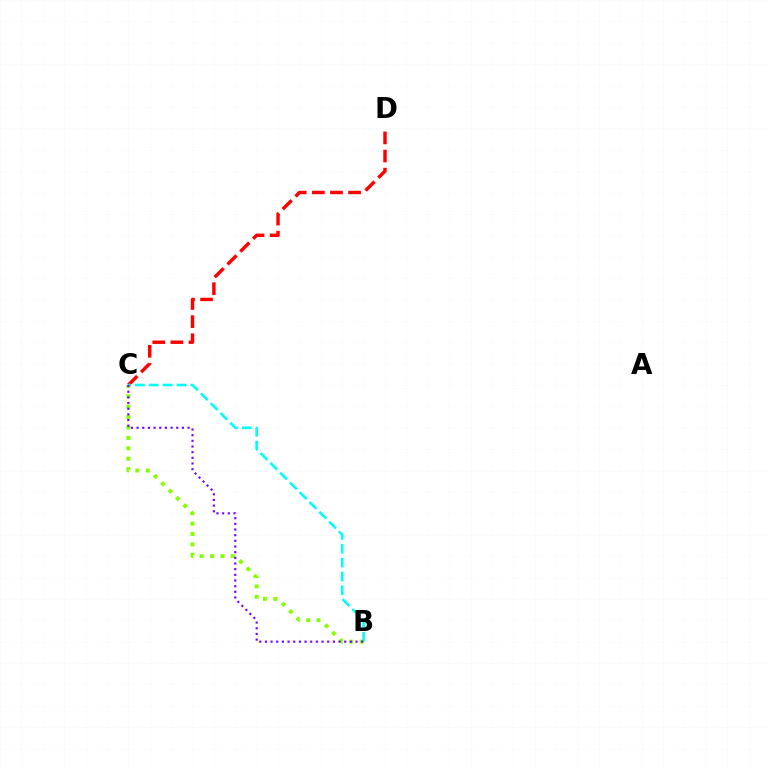{('C', 'D'): [{'color': '#ff0000', 'line_style': 'dashed', 'thickness': 2.46}], ('B', 'C'): [{'color': '#84ff00', 'line_style': 'dotted', 'thickness': 2.83}, {'color': '#00fff6', 'line_style': 'dashed', 'thickness': 1.88}, {'color': '#7200ff', 'line_style': 'dotted', 'thickness': 1.54}]}